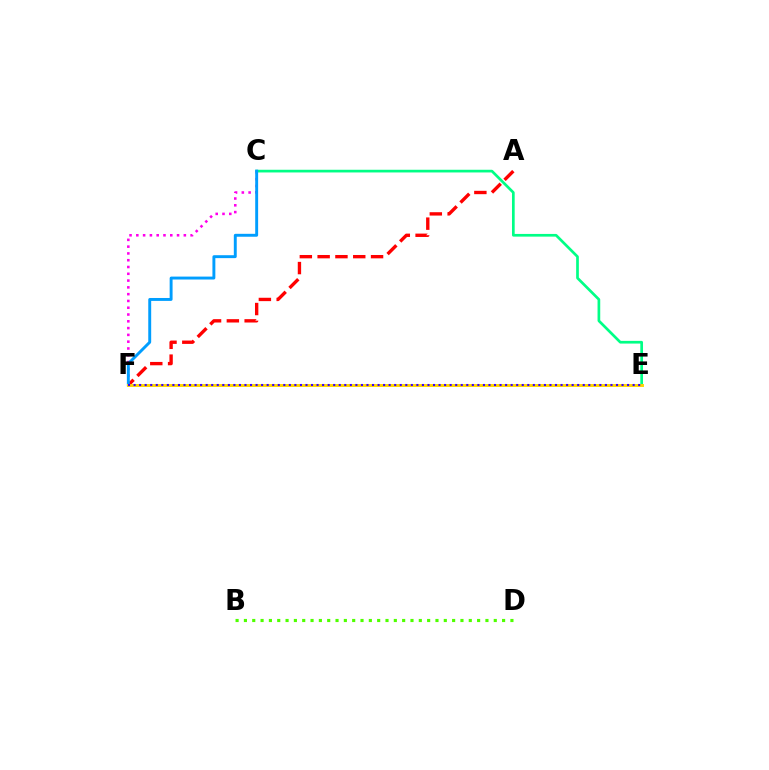{('C', 'F'): [{'color': '#ff00ed', 'line_style': 'dotted', 'thickness': 1.84}, {'color': '#009eff', 'line_style': 'solid', 'thickness': 2.1}], ('C', 'E'): [{'color': '#00ff86', 'line_style': 'solid', 'thickness': 1.94}], ('A', 'F'): [{'color': '#ff0000', 'line_style': 'dashed', 'thickness': 2.42}], ('E', 'F'): [{'color': '#ffd500', 'line_style': 'solid', 'thickness': 2.11}, {'color': '#3700ff', 'line_style': 'dotted', 'thickness': 1.51}], ('B', 'D'): [{'color': '#4fff00', 'line_style': 'dotted', 'thickness': 2.26}]}